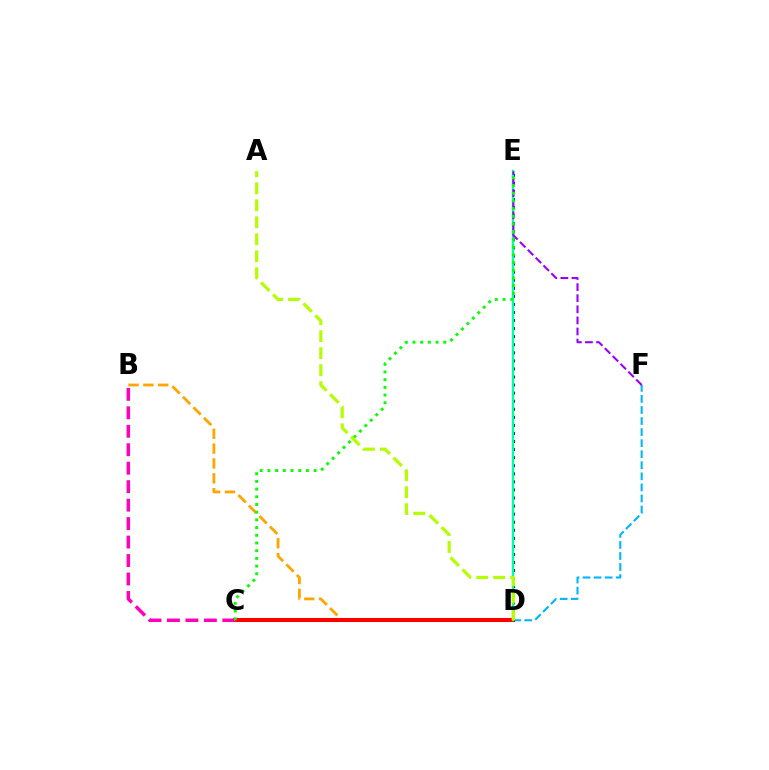{('B', 'D'): [{'color': '#ffa500', 'line_style': 'dashed', 'thickness': 2.02}], ('D', 'E'): [{'color': '#0010ff', 'line_style': 'dotted', 'thickness': 2.19}, {'color': '#00ff9d', 'line_style': 'solid', 'thickness': 1.63}], ('D', 'F'): [{'color': '#00b5ff', 'line_style': 'dashed', 'thickness': 1.5}], ('C', 'D'): [{'color': '#ff0000', 'line_style': 'solid', 'thickness': 2.91}], ('B', 'C'): [{'color': '#ff00bd', 'line_style': 'dashed', 'thickness': 2.51}], ('E', 'F'): [{'color': '#9b00ff', 'line_style': 'dashed', 'thickness': 1.51}], ('C', 'E'): [{'color': '#08ff00', 'line_style': 'dotted', 'thickness': 2.09}], ('A', 'D'): [{'color': '#b3ff00', 'line_style': 'dashed', 'thickness': 2.31}]}